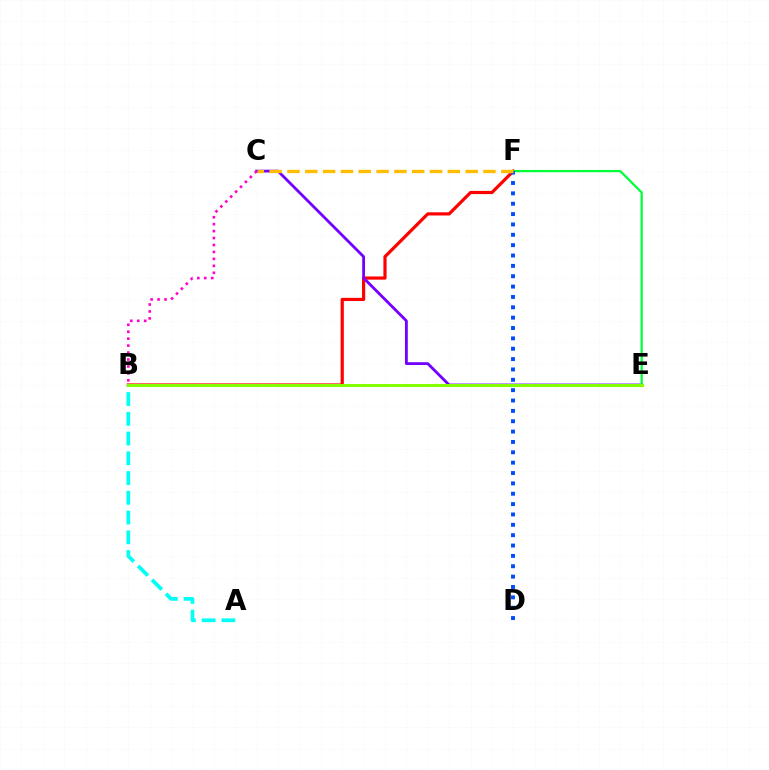{('B', 'F'): [{'color': '#ff0000', 'line_style': 'solid', 'thickness': 2.3}], ('C', 'E'): [{'color': '#7200ff', 'line_style': 'solid', 'thickness': 2.02}], ('E', 'F'): [{'color': '#00ff39', 'line_style': 'solid', 'thickness': 1.62}], ('A', 'B'): [{'color': '#00fff6', 'line_style': 'dashed', 'thickness': 2.68}], ('D', 'F'): [{'color': '#004bff', 'line_style': 'dotted', 'thickness': 2.81}], ('C', 'F'): [{'color': '#ffbd00', 'line_style': 'dashed', 'thickness': 2.42}], ('B', 'E'): [{'color': '#84ff00', 'line_style': 'solid', 'thickness': 2.18}], ('B', 'C'): [{'color': '#ff00cf', 'line_style': 'dotted', 'thickness': 1.89}]}